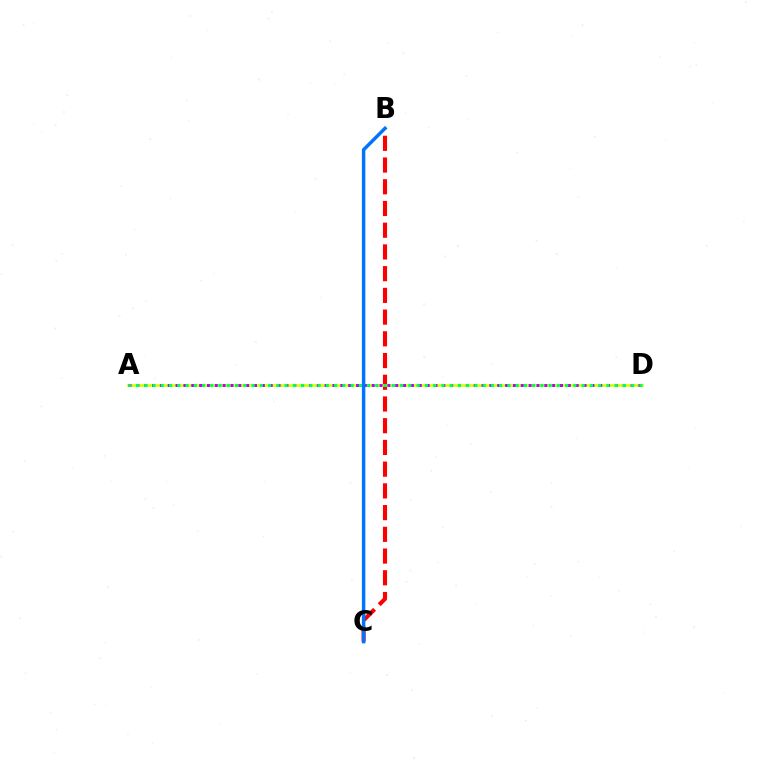{('B', 'C'): [{'color': '#ff0000', 'line_style': 'dashed', 'thickness': 2.95}, {'color': '#0074ff', 'line_style': 'solid', 'thickness': 2.49}], ('A', 'D'): [{'color': '#d1ff00', 'line_style': 'solid', 'thickness': 1.92}, {'color': '#b900ff', 'line_style': 'dotted', 'thickness': 2.13}, {'color': '#00ff5c', 'line_style': 'dotted', 'thickness': 2.24}]}